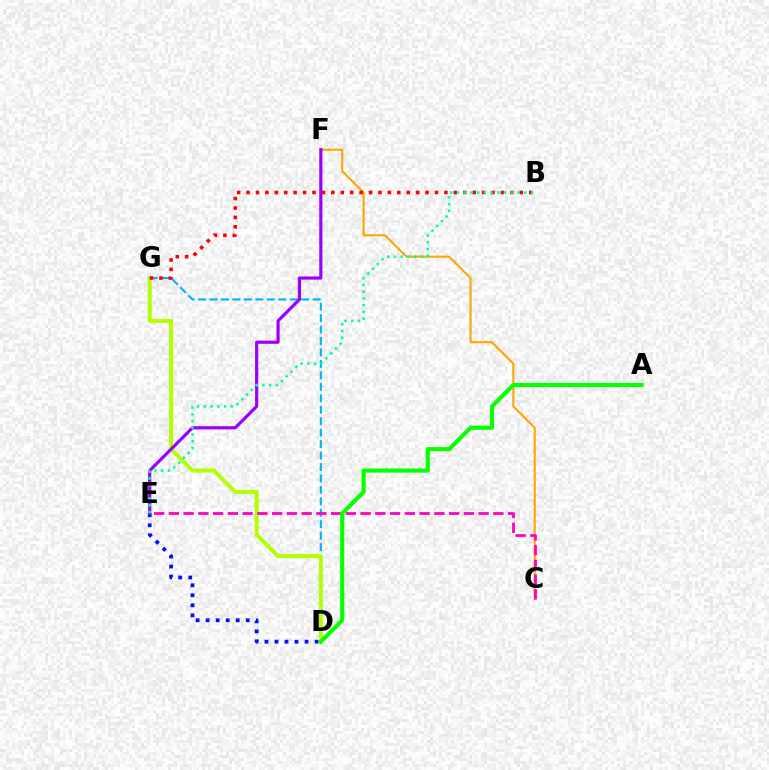{('C', 'F'): [{'color': '#ffa500', 'line_style': 'solid', 'thickness': 1.51}], ('D', 'G'): [{'color': '#00b5ff', 'line_style': 'dashed', 'thickness': 1.56}, {'color': '#b3ff00', 'line_style': 'solid', 'thickness': 2.87}], ('D', 'E'): [{'color': '#0010ff', 'line_style': 'dotted', 'thickness': 2.72}], ('E', 'F'): [{'color': '#9b00ff', 'line_style': 'solid', 'thickness': 2.29}], ('B', 'G'): [{'color': '#ff0000', 'line_style': 'dotted', 'thickness': 2.56}], ('C', 'E'): [{'color': '#ff00bd', 'line_style': 'dashed', 'thickness': 2.0}], ('B', 'E'): [{'color': '#00ff9d', 'line_style': 'dotted', 'thickness': 1.83}], ('A', 'D'): [{'color': '#08ff00', 'line_style': 'solid', 'thickness': 2.96}]}